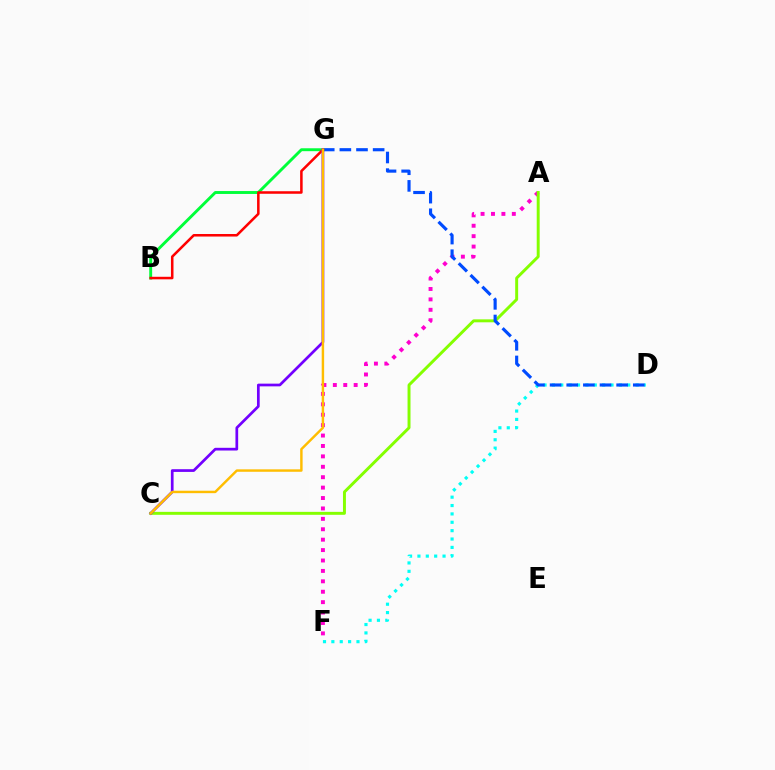{('A', 'F'): [{'color': '#ff00cf', 'line_style': 'dotted', 'thickness': 2.83}], ('D', 'F'): [{'color': '#00fff6', 'line_style': 'dotted', 'thickness': 2.27}], ('A', 'C'): [{'color': '#84ff00', 'line_style': 'solid', 'thickness': 2.12}], ('D', 'G'): [{'color': '#004bff', 'line_style': 'dashed', 'thickness': 2.26}], ('B', 'G'): [{'color': '#00ff39', 'line_style': 'solid', 'thickness': 2.09}, {'color': '#ff0000', 'line_style': 'solid', 'thickness': 1.83}], ('C', 'G'): [{'color': '#7200ff', 'line_style': 'solid', 'thickness': 1.95}, {'color': '#ffbd00', 'line_style': 'solid', 'thickness': 1.75}]}